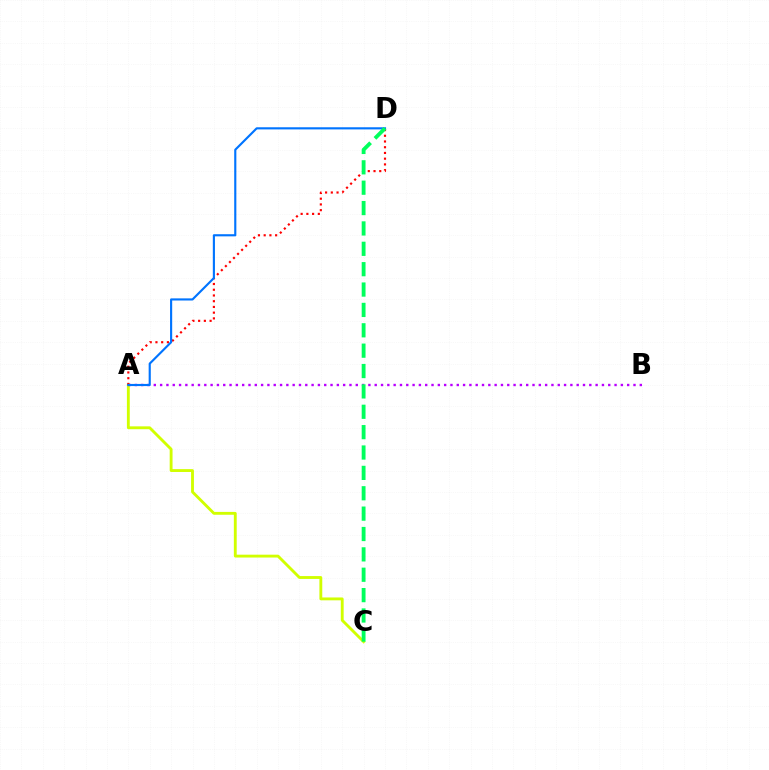{('A', 'C'): [{'color': '#d1ff00', 'line_style': 'solid', 'thickness': 2.06}], ('A', 'B'): [{'color': '#b900ff', 'line_style': 'dotted', 'thickness': 1.71}], ('A', 'D'): [{'color': '#ff0000', 'line_style': 'dotted', 'thickness': 1.56}, {'color': '#0074ff', 'line_style': 'solid', 'thickness': 1.54}], ('C', 'D'): [{'color': '#00ff5c', 'line_style': 'dashed', 'thickness': 2.77}]}